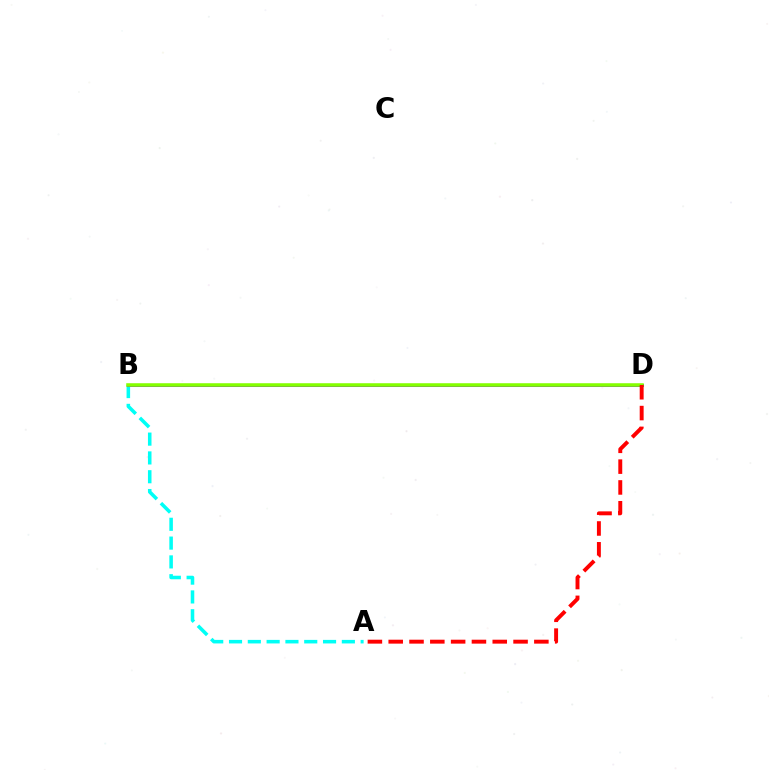{('A', 'B'): [{'color': '#00fff6', 'line_style': 'dashed', 'thickness': 2.55}], ('B', 'D'): [{'color': '#7200ff', 'line_style': 'solid', 'thickness': 2.17}, {'color': '#84ff00', 'line_style': 'solid', 'thickness': 2.55}], ('A', 'D'): [{'color': '#ff0000', 'line_style': 'dashed', 'thickness': 2.83}]}